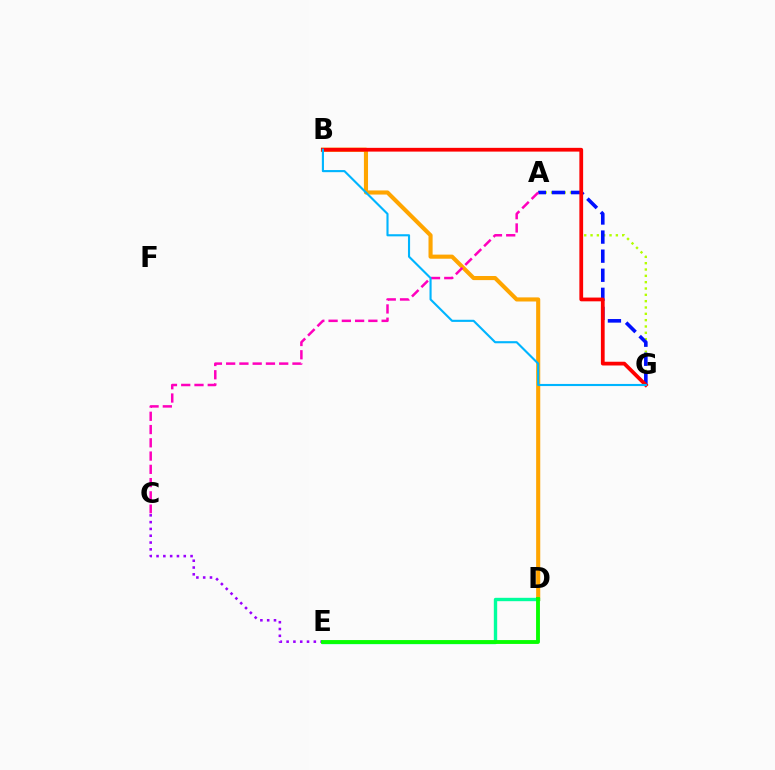{('B', 'D'): [{'color': '#ffa500', 'line_style': 'solid', 'thickness': 2.96}], ('D', 'E'): [{'color': '#00ff9d', 'line_style': 'solid', 'thickness': 2.43}, {'color': '#08ff00', 'line_style': 'solid', 'thickness': 2.77}], ('A', 'G'): [{'color': '#b3ff00', 'line_style': 'dotted', 'thickness': 1.72}, {'color': '#0010ff', 'line_style': 'dashed', 'thickness': 2.59}], ('B', 'G'): [{'color': '#ff0000', 'line_style': 'solid', 'thickness': 2.7}, {'color': '#00b5ff', 'line_style': 'solid', 'thickness': 1.53}], ('A', 'C'): [{'color': '#ff00bd', 'line_style': 'dashed', 'thickness': 1.8}], ('C', 'E'): [{'color': '#9b00ff', 'line_style': 'dotted', 'thickness': 1.85}]}